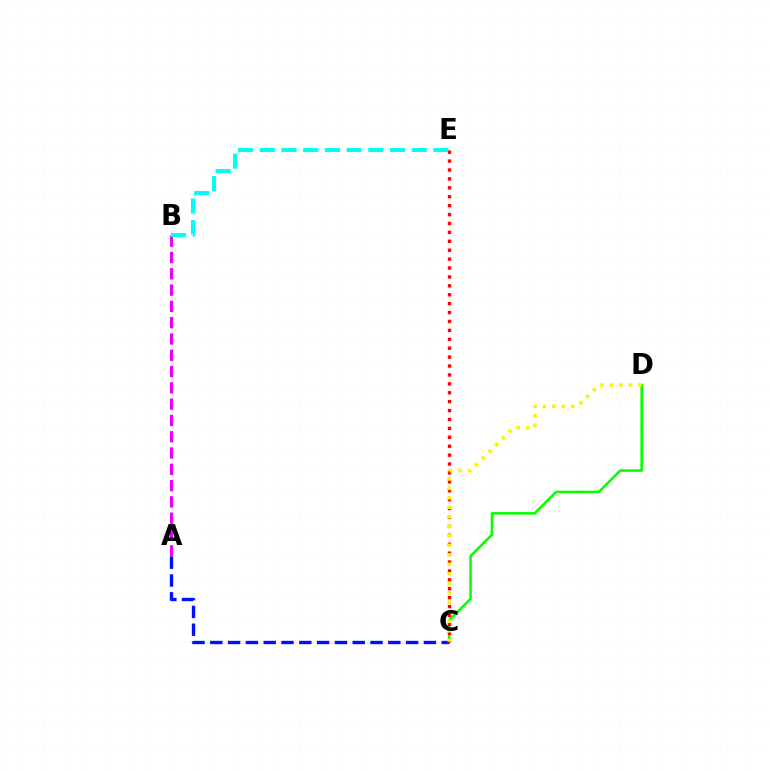{('C', 'D'): [{'color': '#08ff00', 'line_style': 'solid', 'thickness': 1.85}, {'color': '#fcf500', 'line_style': 'dotted', 'thickness': 2.58}], ('A', 'B'): [{'color': '#ee00ff', 'line_style': 'dashed', 'thickness': 2.21}], ('A', 'C'): [{'color': '#0010ff', 'line_style': 'dashed', 'thickness': 2.42}], ('B', 'E'): [{'color': '#00fff6', 'line_style': 'dashed', 'thickness': 2.95}], ('C', 'E'): [{'color': '#ff0000', 'line_style': 'dotted', 'thickness': 2.42}]}